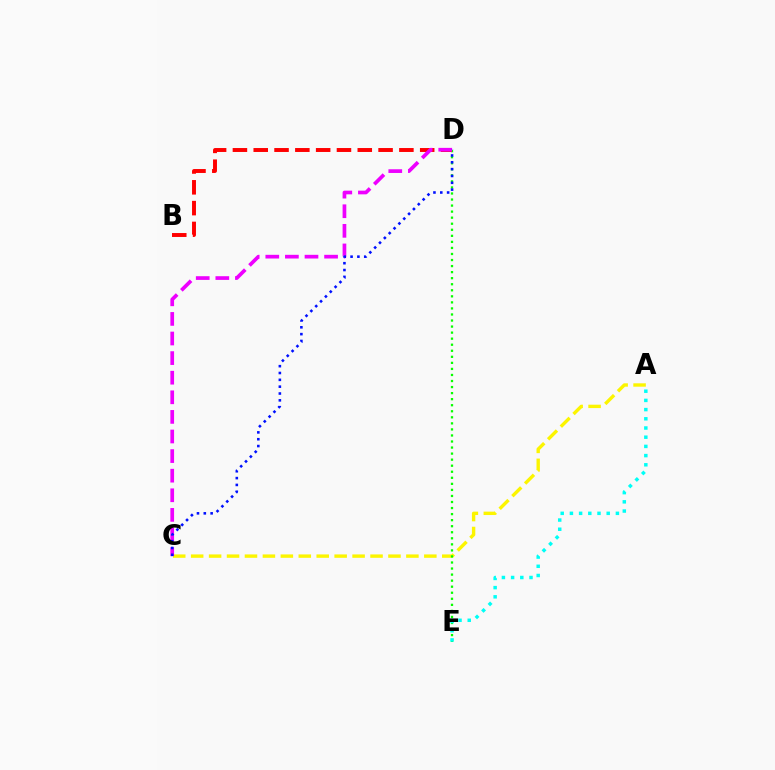{('A', 'C'): [{'color': '#fcf500', 'line_style': 'dashed', 'thickness': 2.44}], ('D', 'E'): [{'color': '#08ff00', 'line_style': 'dotted', 'thickness': 1.64}], ('A', 'E'): [{'color': '#00fff6', 'line_style': 'dotted', 'thickness': 2.5}], ('B', 'D'): [{'color': '#ff0000', 'line_style': 'dashed', 'thickness': 2.83}], ('C', 'D'): [{'color': '#ee00ff', 'line_style': 'dashed', 'thickness': 2.66}, {'color': '#0010ff', 'line_style': 'dotted', 'thickness': 1.86}]}